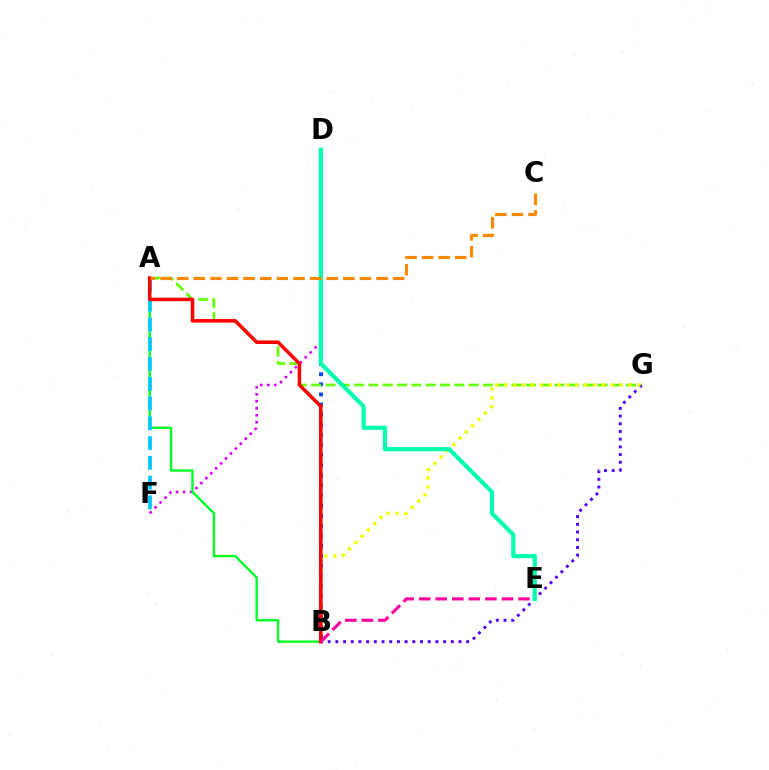{('B', 'D'): [{'color': '#003fff', 'line_style': 'dotted', 'thickness': 2.75}], ('A', 'G'): [{'color': '#66ff00', 'line_style': 'dashed', 'thickness': 1.94}], ('D', 'F'): [{'color': '#d600ff', 'line_style': 'dotted', 'thickness': 1.9}], ('A', 'B'): [{'color': '#00ff27', 'line_style': 'solid', 'thickness': 1.71}, {'color': '#ff0000', 'line_style': 'solid', 'thickness': 2.55}], ('A', 'F'): [{'color': '#00c7ff', 'line_style': 'dashed', 'thickness': 2.69}], ('B', 'G'): [{'color': '#4f00ff', 'line_style': 'dotted', 'thickness': 2.09}, {'color': '#eeff00', 'line_style': 'dotted', 'thickness': 2.42}], ('B', 'E'): [{'color': '#ff00a0', 'line_style': 'dashed', 'thickness': 2.25}], ('D', 'E'): [{'color': '#00ffaf', 'line_style': 'solid', 'thickness': 3.0}], ('A', 'C'): [{'color': '#ff8800', 'line_style': 'dashed', 'thickness': 2.26}]}